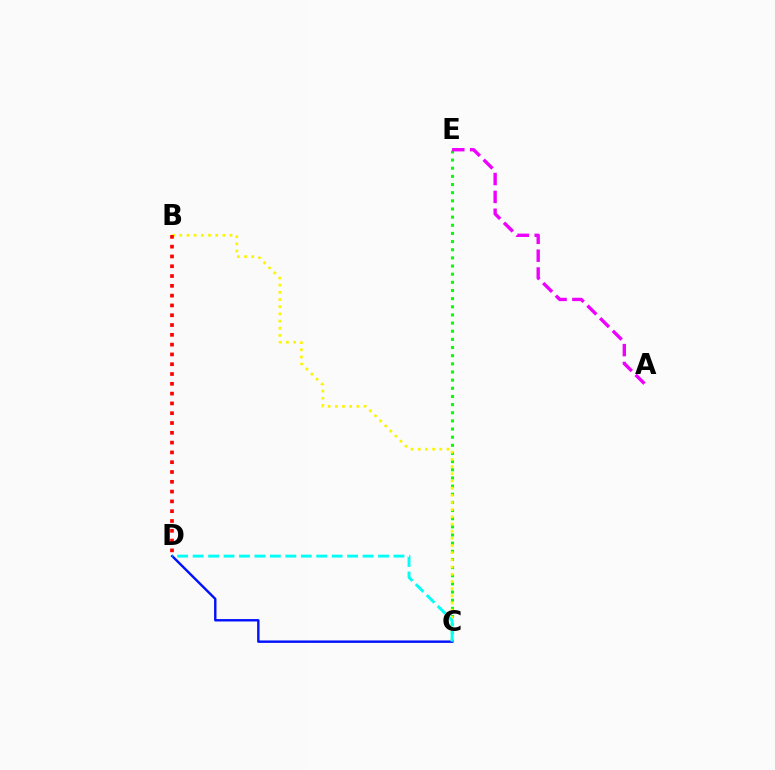{('C', 'E'): [{'color': '#08ff00', 'line_style': 'dotted', 'thickness': 2.21}], ('C', 'D'): [{'color': '#0010ff', 'line_style': 'solid', 'thickness': 1.73}, {'color': '#00fff6', 'line_style': 'dashed', 'thickness': 2.1}], ('A', 'E'): [{'color': '#ee00ff', 'line_style': 'dashed', 'thickness': 2.43}], ('B', 'C'): [{'color': '#fcf500', 'line_style': 'dotted', 'thickness': 1.95}], ('B', 'D'): [{'color': '#ff0000', 'line_style': 'dotted', 'thickness': 2.66}]}